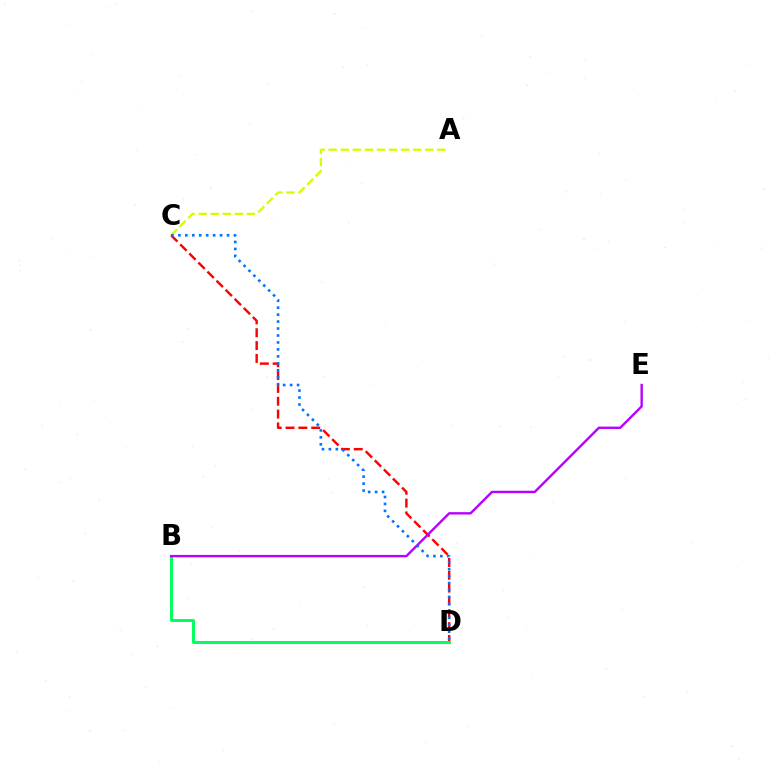{('A', 'C'): [{'color': '#d1ff00', 'line_style': 'dashed', 'thickness': 1.64}], ('C', 'D'): [{'color': '#ff0000', 'line_style': 'dashed', 'thickness': 1.74}, {'color': '#0074ff', 'line_style': 'dotted', 'thickness': 1.89}], ('B', 'D'): [{'color': '#00ff5c', 'line_style': 'solid', 'thickness': 2.13}], ('B', 'E'): [{'color': '#b900ff', 'line_style': 'solid', 'thickness': 1.73}]}